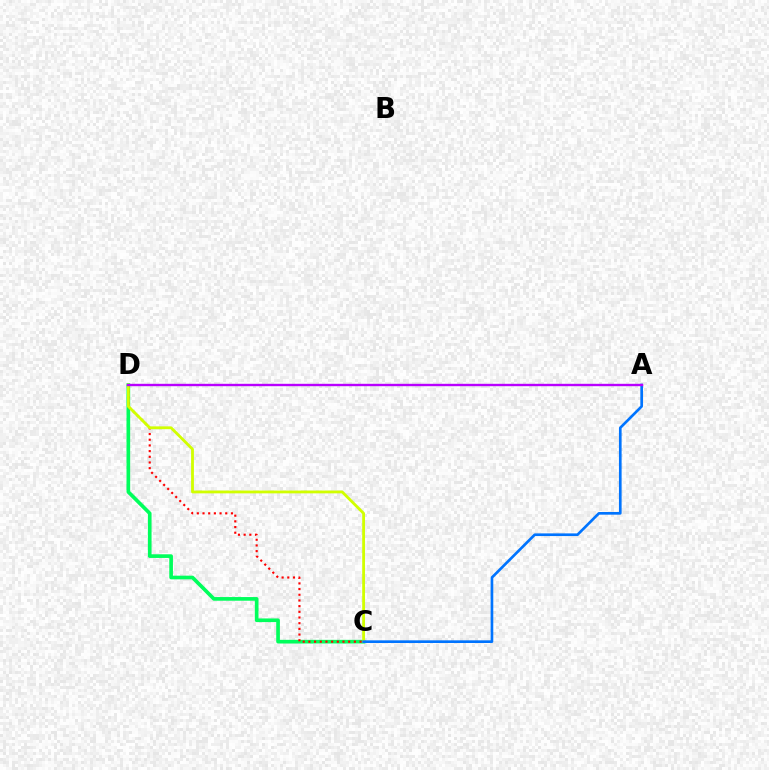{('C', 'D'): [{'color': '#00ff5c', 'line_style': 'solid', 'thickness': 2.64}, {'color': '#ff0000', 'line_style': 'dotted', 'thickness': 1.54}, {'color': '#d1ff00', 'line_style': 'solid', 'thickness': 2.03}], ('A', 'C'): [{'color': '#0074ff', 'line_style': 'solid', 'thickness': 1.92}], ('A', 'D'): [{'color': '#b900ff', 'line_style': 'solid', 'thickness': 1.72}]}